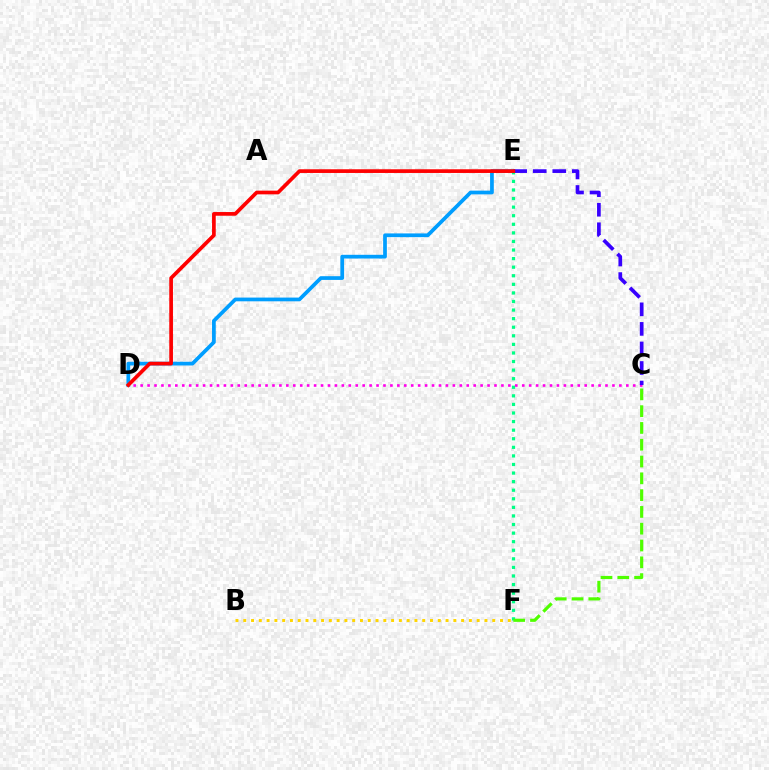{('E', 'F'): [{'color': '#00ff86', 'line_style': 'dotted', 'thickness': 2.33}], ('D', 'E'): [{'color': '#009eff', 'line_style': 'solid', 'thickness': 2.69}, {'color': '#ff0000', 'line_style': 'solid', 'thickness': 2.66}], ('C', 'D'): [{'color': '#ff00ed', 'line_style': 'dotted', 'thickness': 1.89}], ('C', 'E'): [{'color': '#3700ff', 'line_style': 'dashed', 'thickness': 2.66}], ('B', 'F'): [{'color': '#ffd500', 'line_style': 'dotted', 'thickness': 2.11}], ('C', 'F'): [{'color': '#4fff00', 'line_style': 'dashed', 'thickness': 2.28}]}